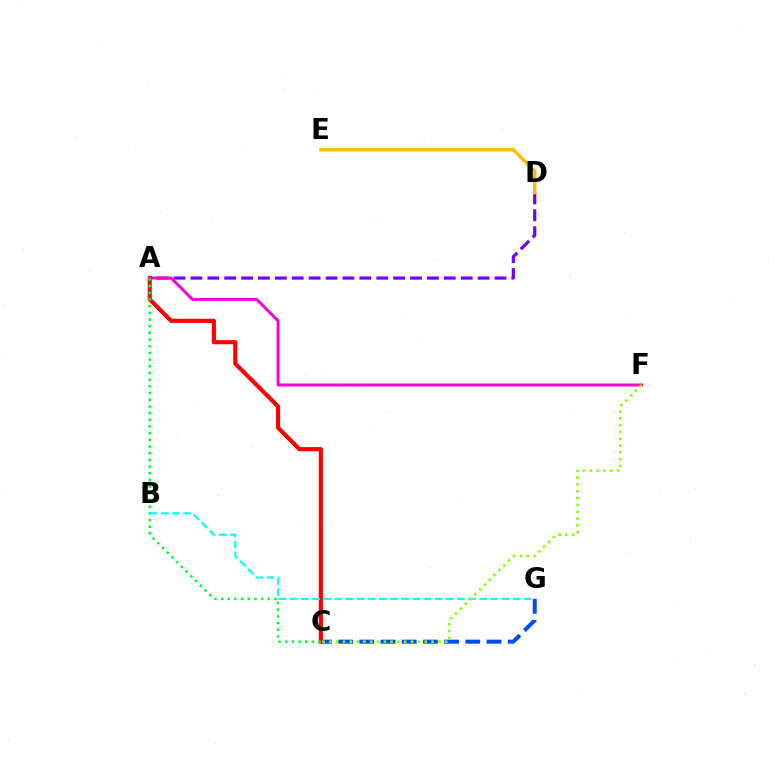{('A', 'D'): [{'color': '#7200ff', 'line_style': 'dashed', 'thickness': 2.3}], ('C', 'G'): [{'color': '#004bff', 'line_style': 'dashed', 'thickness': 2.88}], ('A', 'C'): [{'color': '#ff0000', 'line_style': 'solid', 'thickness': 2.97}, {'color': '#00ff39', 'line_style': 'dotted', 'thickness': 1.82}], ('A', 'F'): [{'color': '#ff00cf', 'line_style': 'solid', 'thickness': 2.15}], ('D', 'E'): [{'color': '#ffbd00', 'line_style': 'solid', 'thickness': 2.46}], ('B', 'G'): [{'color': '#00fff6', 'line_style': 'dashed', 'thickness': 1.51}], ('C', 'F'): [{'color': '#84ff00', 'line_style': 'dotted', 'thickness': 1.85}]}